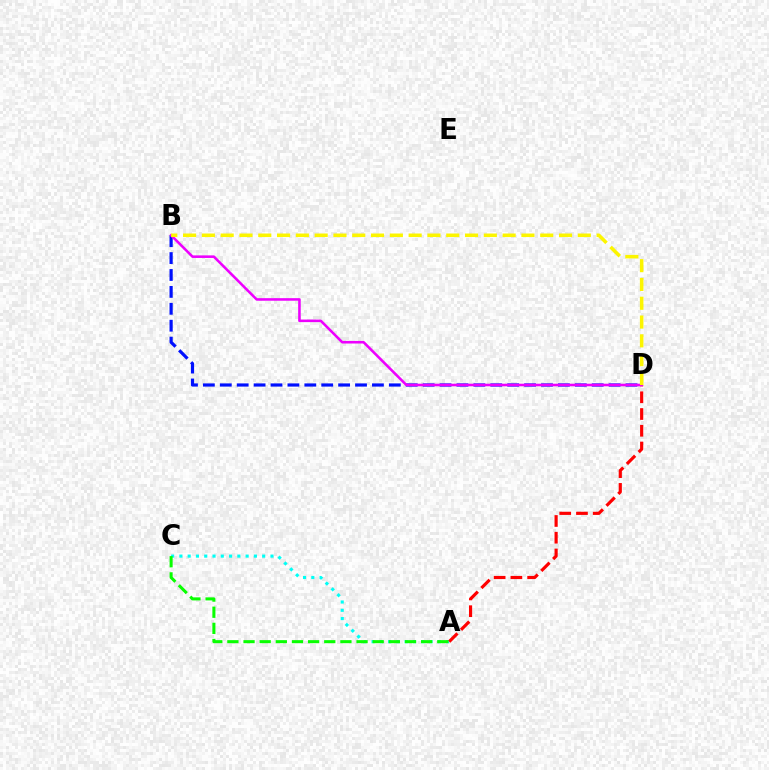{('A', 'C'): [{'color': '#00fff6', 'line_style': 'dotted', 'thickness': 2.25}, {'color': '#08ff00', 'line_style': 'dashed', 'thickness': 2.19}], ('B', 'D'): [{'color': '#0010ff', 'line_style': 'dashed', 'thickness': 2.3}, {'color': '#ee00ff', 'line_style': 'solid', 'thickness': 1.85}, {'color': '#fcf500', 'line_style': 'dashed', 'thickness': 2.55}], ('A', 'D'): [{'color': '#ff0000', 'line_style': 'dashed', 'thickness': 2.27}]}